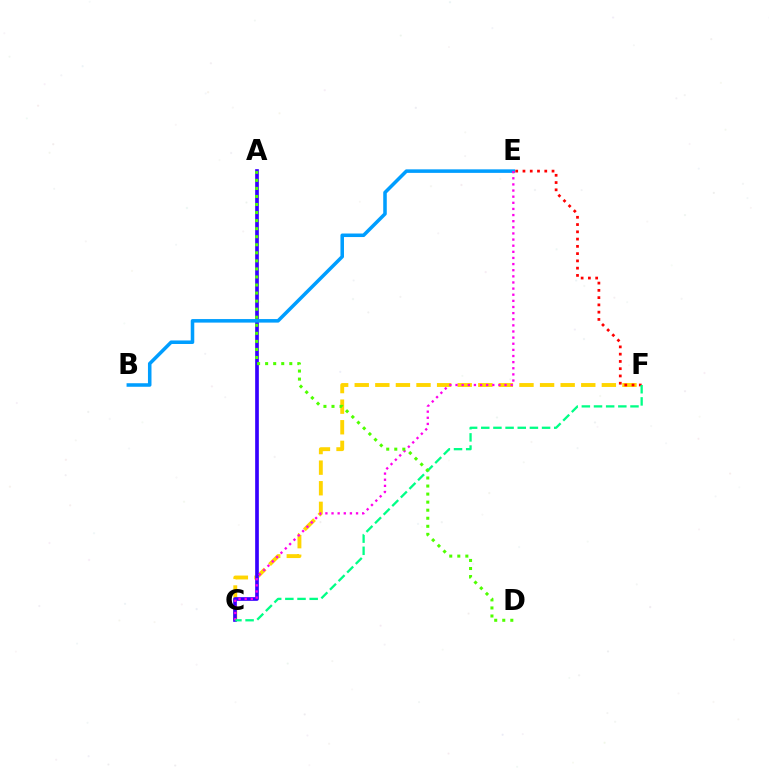{('C', 'F'): [{'color': '#ffd500', 'line_style': 'dashed', 'thickness': 2.8}, {'color': '#00ff86', 'line_style': 'dashed', 'thickness': 1.65}], ('A', 'C'): [{'color': '#3700ff', 'line_style': 'solid', 'thickness': 2.64}], ('B', 'E'): [{'color': '#009eff', 'line_style': 'solid', 'thickness': 2.55}], ('E', 'F'): [{'color': '#ff0000', 'line_style': 'dotted', 'thickness': 1.97}], ('C', 'E'): [{'color': '#ff00ed', 'line_style': 'dotted', 'thickness': 1.66}], ('A', 'D'): [{'color': '#4fff00', 'line_style': 'dotted', 'thickness': 2.19}]}